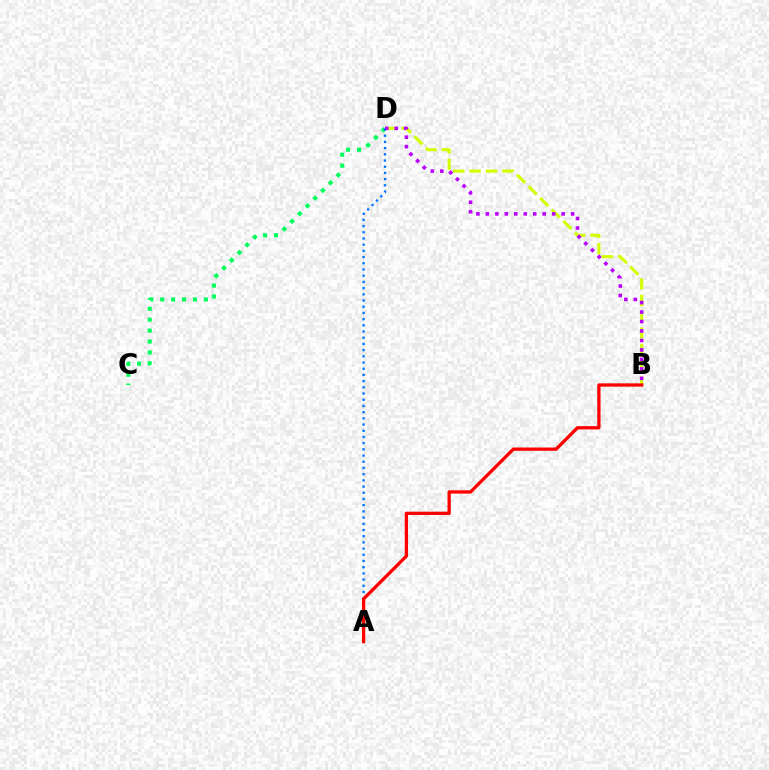{('B', 'D'): [{'color': '#d1ff00', 'line_style': 'dashed', 'thickness': 2.23}, {'color': '#b900ff', 'line_style': 'dotted', 'thickness': 2.57}], ('C', 'D'): [{'color': '#00ff5c', 'line_style': 'dotted', 'thickness': 2.97}], ('A', 'D'): [{'color': '#0074ff', 'line_style': 'dotted', 'thickness': 1.69}], ('A', 'B'): [{'color': '#ff0000', 'line_style': 'solid', 'thickness': 2.37}]}